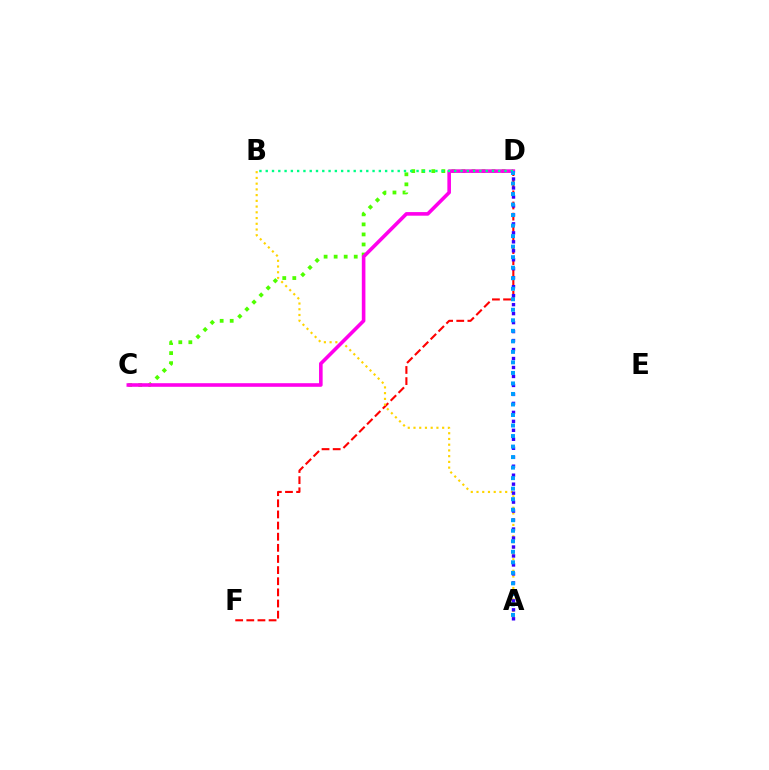{('D', 'F'): [{'color': '#ff0000', 'line_style': 'dashed', 'thickness': 1.51}], ('A', 'B'): [{'color': '#ffd500', 'line_style': 'dotted', 'thickness': 1.56}], ('C', 'D'): [{'color': '#4fff00', 'line_style': 'dotted', 'thickness': 2.73}, {'color': '#ff00ed', 'line_style': 'solid', 'thickness': 2.59}], ('A', 'D'): [{'color': '#3700ff', 'line_style': 'dotted', 'thickness': 2.44}, {'color': '#009eff', 'line_style': 'dotted', 'thickness': 2.86}], ('B', 'D'): [{'color': '#00ff86', 'line_style': 'dotted', 'thickness': 1.71}]}